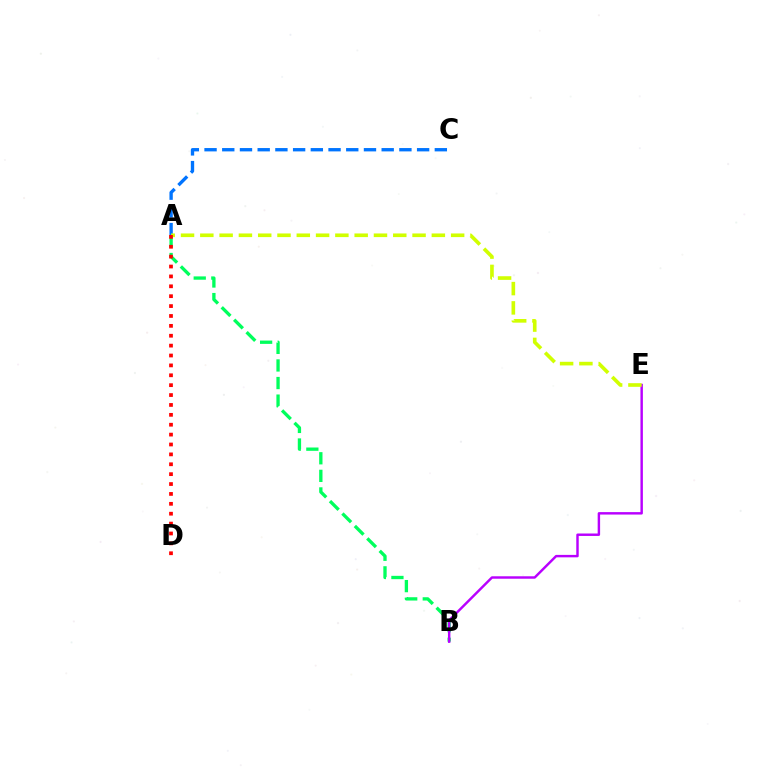{('A', 'C'): [{'color': '#0074ff', 'line_style': 'dashed', 'thickness': 2.41}], ('A', 'B'): [{'color': '#00ff5c', 'line_style': 'dashed', 'thickness': 2.39}], ('B', 'E'): [{'color': '#b900ff', 'line_style': 'solid', 'thickness': 1.76}], ('A', 'E'): [{'color': '#d1ff00', 'line_style': 'dashed', 'thickness': 2.62}], ('A', 'D'): [{'color': '#ff0000', 'line_style': 'dotted', 'thickness': 2.69}]}